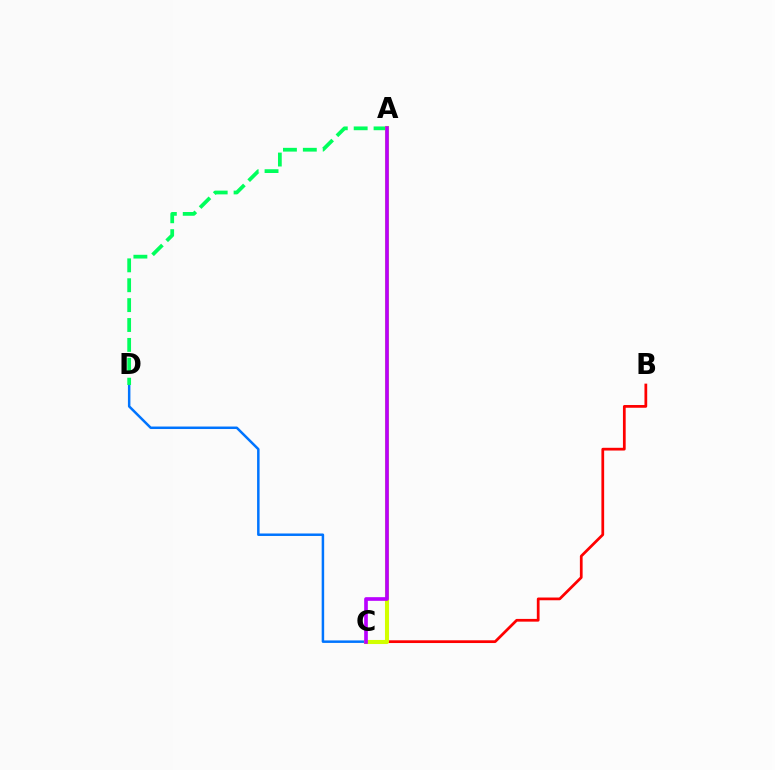{('C', 'D'): [{'color': '#0074ff', 'line_style': 'solid', 'thickness': 1.79}], ('B', 'C'): [{'color': '#ff0000', 'line_style': 'solid', 'thickness': 1.97}], ('A', 'D'): [{'color': '#00ff5c', 'line_style': 'dashed', 'thickness': 2.7}], ('A', 'C'): [{'color': '#d1ff00', 'line_style': 'solid', 'thickness': 2.94}, {'color': '#b900ff', 'line_style': 'solid', 'thickness': 2.64}]}